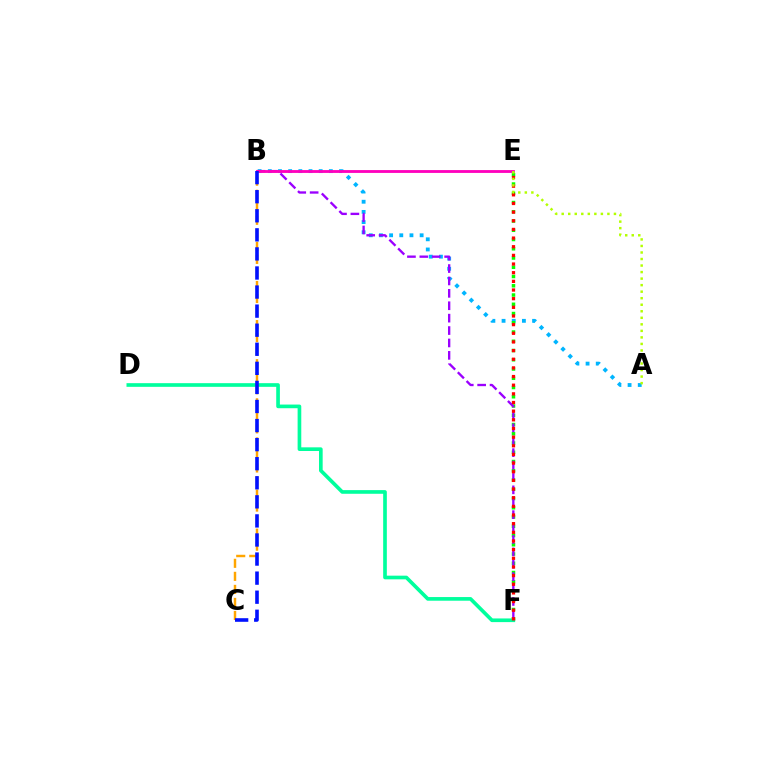{('A', 'B'): [{'color': '#00b5ff', 'line_style': 'dotted', 'thickness': 2.76}], ('E', 'F'): [{'color': '#08ff00', 'line_style': 'dotted', 'thickness': 2.51}, {'color': '#ff0000', 'line_style': 'dotted', 'thickness': 2.35}], ('D', 'F'): [{'color': '#00ff9d', 'line_style': 'solid', 'thickness': 2.64}], ('B', 'F'): [{'color': '#9b00ff', 'line_style': 'dashed', 'thickness': 1.68}], ('B', 'E'): [{'color': '#ff00bd', 'line_style': 'solid', 'thickness': 2.04}], ('B', 'C'): [{'color': '#ffa500', 'line_style': 'dashed', 'thickness': 1.77}, {'color': '#0010ff', 'line_style': 'dashed', 'thickness': 2.59}], ('A', 'E'): [{'color': '#b3ff00', 'line_style': 'dotted', 'thickness': 1.77}]}